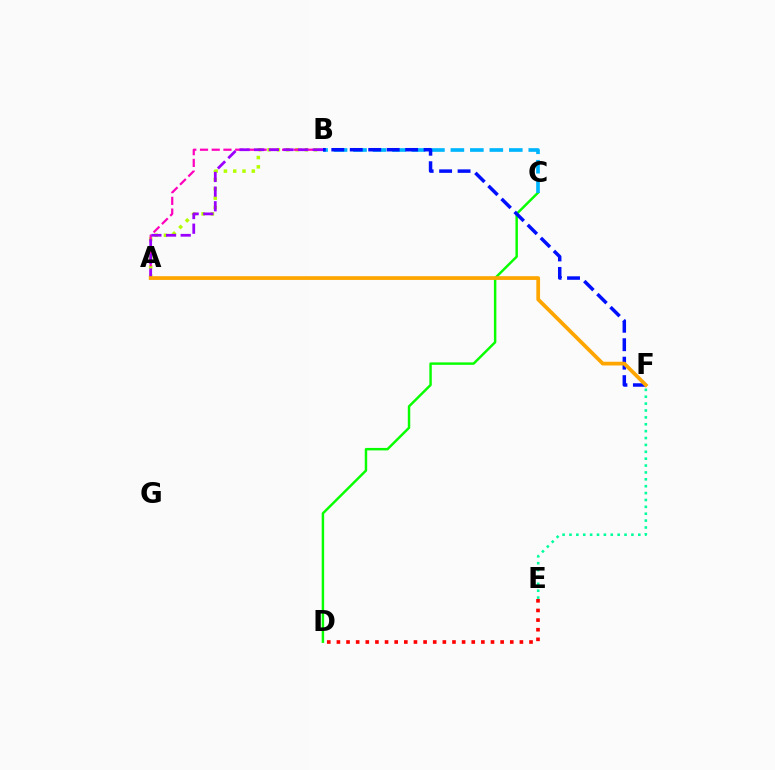{('C', 'D'): [{'color': '#08ff00', 'line_style': 'solid', 'thickness': 1.77}], ('A', 'B'): [{'color': '#b3ff00', 'line_style': 'dotted', 'thickness': 2.53}, {'color': '#ff00bd', 'line_style': 'dashed', 'thickness': 1.59}, {'color': '#9b00ff', 'line_style': 'dashed', 'thickness': 1.99}], ('B', 'C'): [{'color': '#00b5ff', 'line_style': 'dashed', 'thickness': 2.64}], ('B', 'F'): [{'color': '#0010ff', 'line_style': 'dashed', 'thickness': 2.51}], ('E', 'F'): [{'color': '#00ff9d', 'line_style': 'dotted', 'thickness': 1.87}], ('D', 'E'): [{'color': '#ff0000', 'line_style': 'dotted', 'thickness': 2.62}], ('A', 'F'): [{'color': '#ffa500', 'line_style': 'solid', 'thickness': 2.69}]}